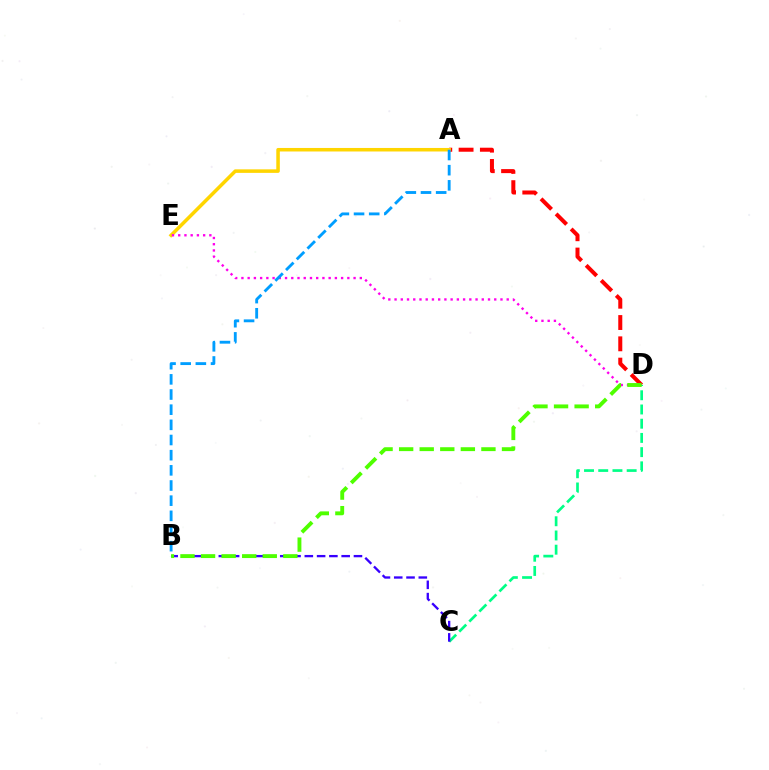{('A', 'D'): [{'color': '#ff0000', 'line_style': 'dashed', 'thickness': 2.89}], ('A', 'E'): [{'color': '#ffd500', 'line_style': 'solid', 'thickness': 2.54}], ('D', 'E'): [{'color': '#ff00ed', 'line_style': 'dotted', 'thickness': 1.69}], ('C', 'D'): [{'color': '#00ff86', 'line_style': 'dashed', 'thickness': 1.93}], ('B', 'C'): [{'color': '#3700ff', 'line_style': 'dashed', 'thickness': 1.67}], ('B', 'D'): [{'color': '#4fff00', 'line_style': 'dashed', 'thickness': 2.79}], ('A', 'B'): [{'color': '#009eff', 'line_style': 'dashed', 'thickness': 2.06}]}